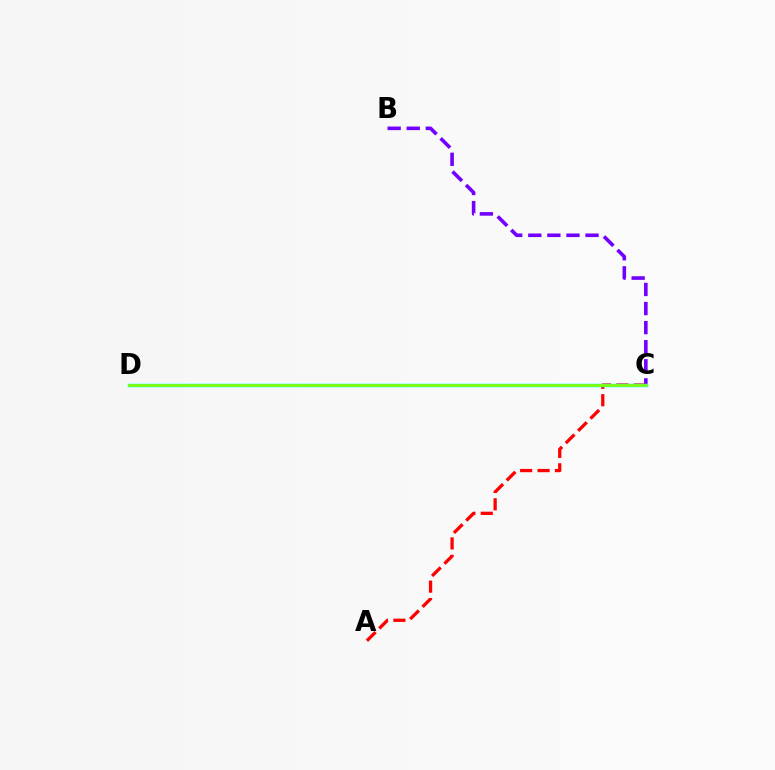{('B', 'C'): [{'color': '#7200ff', 'line_style': 'dashed', 'thickness': 2.59}], ('A', 'C'): [{'color': '#ff0000', 'line_style': 'dashed', 'thickness': 2.36}], ('C', 'D'): [{'color': '#00fff6', 'line_style': 'solid', 'thickness': 2.49}, {'color': '#84ff00', 'line_style': 'solid', 'thickness': 1.91}]}